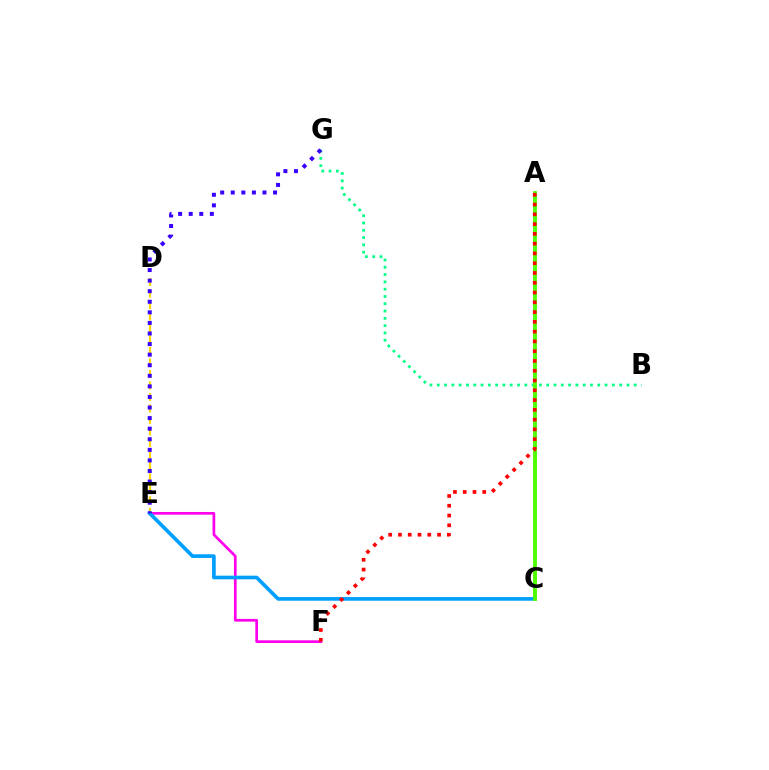{('B', 'G'): [{'color': '#00ff86', 'line_style': 'dotted', 'thickness': 1.98}], ('D', 'E'): [{'color': '#ffd500', 'line_style': 'dashed', 'thickness': 1.56}], ('E', 'F'): [{'color': '#ff00ed', 'line_style': 'solid', 'thickness': 1.95}], ('C', 'E'): [{'color': '#009eff', 'line_style': 'solid', 'thickness': 2.62}], ('A', 'C'): [{'color': '#4fff00', 'line_style': 'solid', 'thickness': 2.79}], ('A', 'F'): [{'color': '#ff0000', 'line_style': 'dotted', 'thickness': 2.66}], ('E', 'G'): [{'color': '#3700ff', 'line_style': 'dotted', 'thickness': 2.87}]}